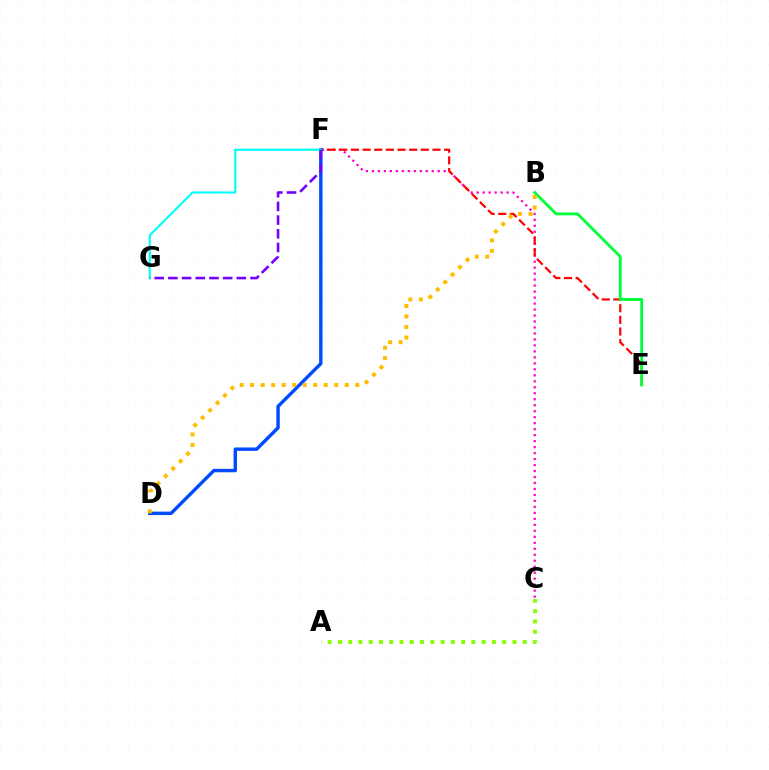{('C', 'F'): [{'color': '#ff00cf', 'line_style': 'dotted', 'thickness': 1.63}], ('E', 'F'): [{'color': '#ff0000', 'line_style': 'dashed', 'thickness': 1.58}], ('D', 'F'): [{'color': '#004bff', 'line_style': 'solid', 'thickness': 2.46}], ('B', 'E'): [{'color': '#00ff39', 'line_style': 'solid', 'thickness': 2.04}], ('B', 'D'): [{'color': '#ffbd00', 'line_style': 'dotted', 'thickness': 2.86}], ('A', 'C'): [{'color': '#84ff00', 'line_style': 'dotted', 'thickness': 2.79}], ('F', 'G'): [{'color': '#00fff6', 'line_style': 'solid', 'thickness': 1.53}, {'color': '#7200ff', 'line_style': 'dashed', 'thickness': 1.86}]}